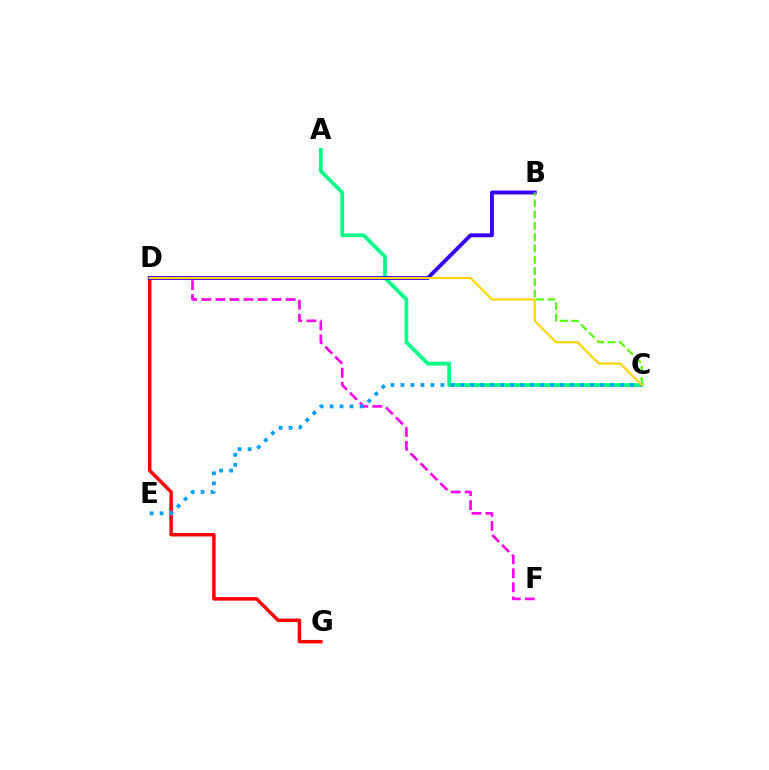{('D', 'F'): [{'color': '#ff00ed', 'line_style': 'dashed', 'thickness': 1.91}], ('A', 'C'): [{'color': '#00ff86', 'line_style': 'solid', 'thickness': 2.69}], ('D', 'G'): [{'color': '#ff0000', 'line_style': 'solid', 'thickness': 2.48}], ('B', 'D'): [{'color': '#3700ff', 'line_style': 'solid', 'thickness': 2.81}], ('B', 'C'): [{'color': '#4fff00', 'line_style': 'dashed', 'thickness': 1.53}], ('C', 'E'): [{'color': '#009eff', 'line_style': 'dotted', 'thickness': 2.71}], ('C', 'D'): [{'color': '#ffd500', 'line_style': 'solid', 'thickness': 1.53}]}